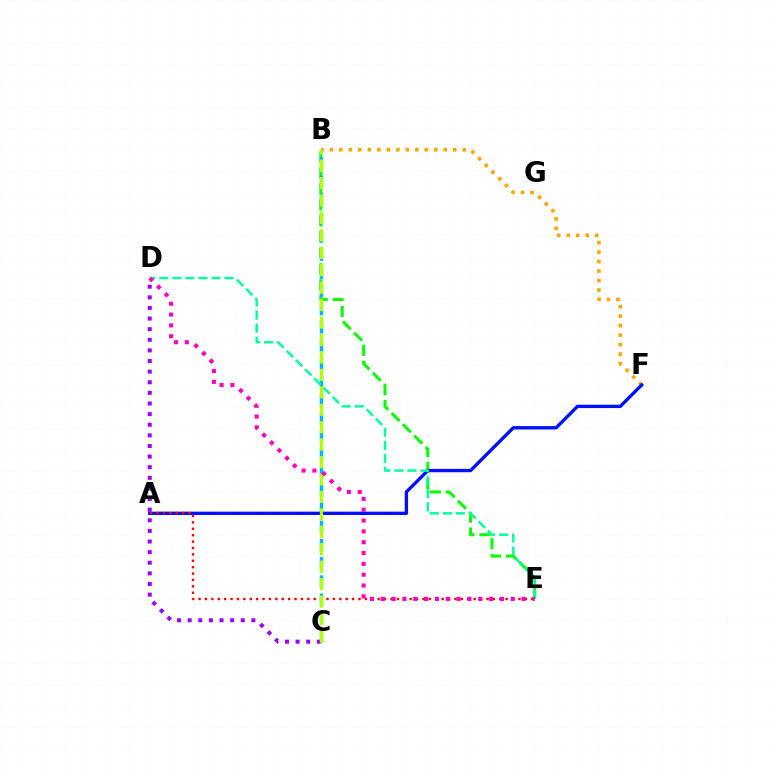{('B', 'E'): [{'color': '#08ff00', 'line_style': 'dashed', 'thickness': 2.17}], ('B', 'F'): [{'color': '#ffa500', 'line_style': 'dotted', 'thickness': 2.58}], ('C', 'D'): [{'color': '#9b00ff', 'line_style': 'dotted', 'thickness': 2.88}], ('B', 'C'): [{'color': '#00b5ff', 'line_style': 'dashed', 'thickness': 2.47}, {'color': '#b3ff00', 'line_style': 'dashed', 'thickness': 2.37}], ('A', 'F'): [{'color': '#0010ff', 'line_style': 'solid', 'thickness': 2.42}], ('D', 'E'): [{'color': '#00ff9d', 'line_style': 'dashed', 'thickness': 1.77}, {'color': '#ff00bd', 'line_style': 'dotted', 'thickness': 2.94}], ('A', 'E'): [{'color': '#ff0000', 'line_style': 'dotted', 'thickness': 1.74}]}